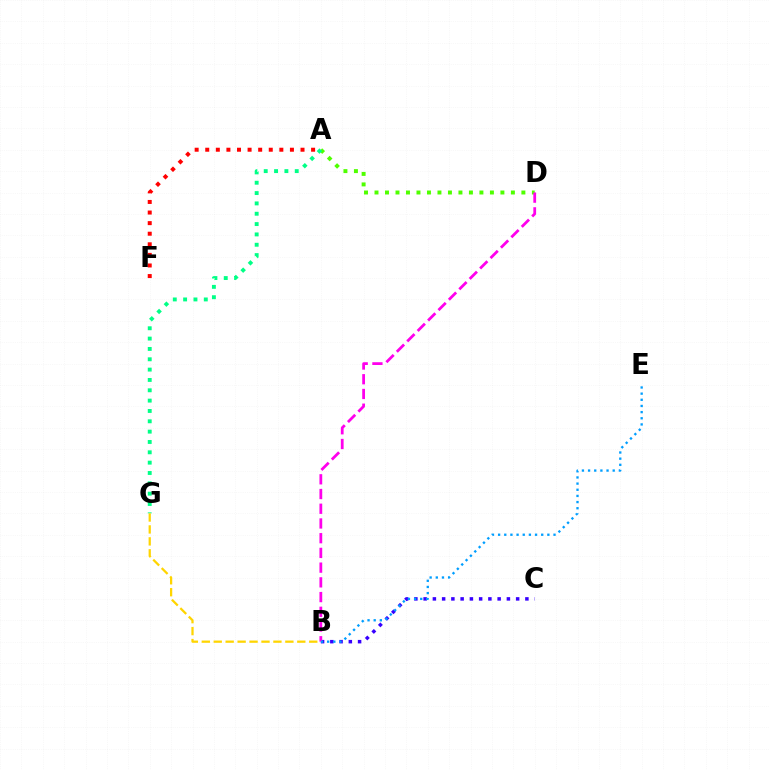{('B', 'C'): [{'color': '#3700ff', 'line_style': 'dotted', 'thickness': 2.51}], ('A', 'D'): [{'color': '#4fff00', 'line_style': 'dotted', 'thickness': 2.85}], ('B', 'D'): [{'color': '#ff00ed', 'line_style': 'dashed', 'thickness': 2.0}], ('A', 'G'): [{'color': '#00ff86', 'line_style': 'dotted', 'thickness': 2.81}], ('B', 'G'): [{'color': '#ffd500', 'line_style': 'dashed', 'thickness': 1.62}], ('A', 'F'): [{'color': '#ff0000', 'line_style': 'dotted', 'thickness': 2.88}], ('B', 'E'): [{'color': '#009eff', 'line_style': 'dotted', 'thickness': 1.67}]}